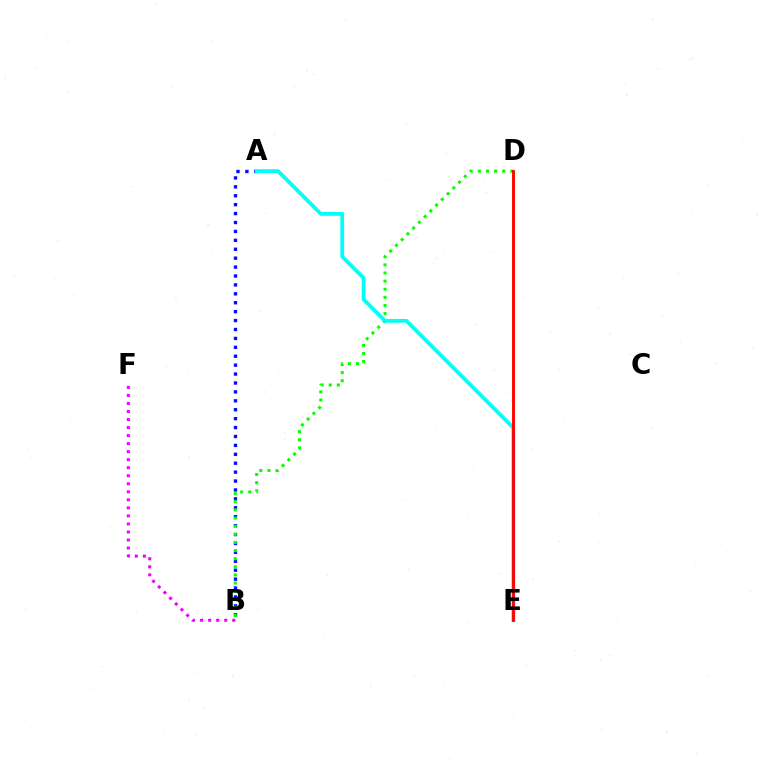{('D', 'E'): [{'color': '#fcf500', 'line_style': 'dashed', 'thickness': 1.91}, {'color': '#ff0000', 'line_style': 'solid', 'thickness': 2.07}], ('A', 'B'): [{'color': '#0010ff', 'line_style': 'dotted', 'thickness': 2.42}], ('B', 'D'): [{'color': '#08ff00', 'line_style': 'dotted', 'thickness': 2.21}], ('B', 'F'): [{'color': '#ee00ff', 'line_style': 'dotted', 'thickness': 2.18}], ('A', 'E'): [{'color': '#00fff6', 'line_style': 'solid', 'thickness': 2.73}]}